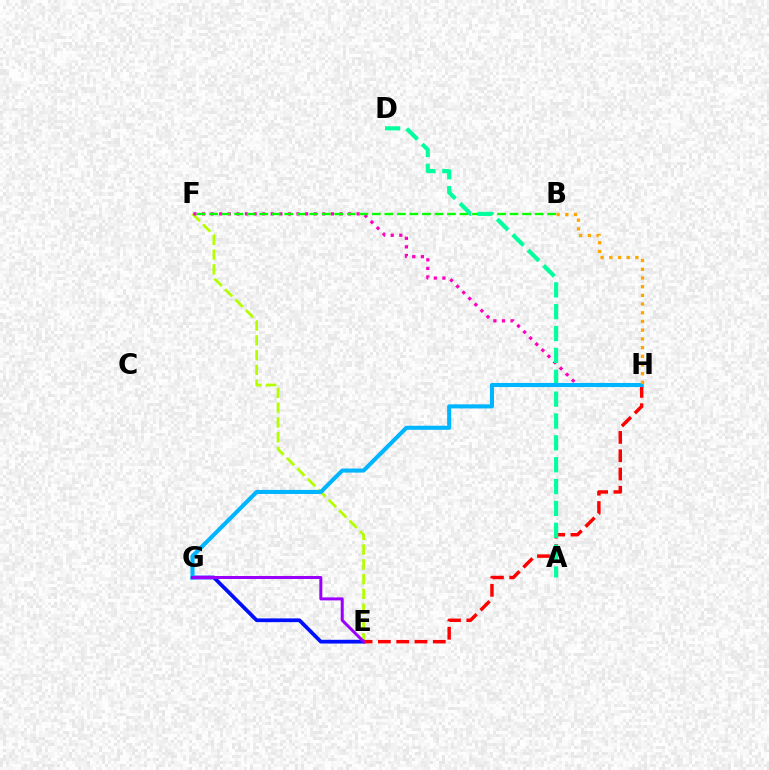{('E', 'F'): [{'color': '#b3ff00', 'line_style': 'dashed', 'thickness': 2.01}], ('E', 'G'): [{'color': '#0010ff', 'line_style': 'solid', 'thickness': 2.7}, {'color': '#9b00ff', 'line_style': 'solid', 'thickness': 2.17}], ('F', 'H'): [{'color': '#ff00bd', 'line_style': 'dotted', 'thickness': 2.33}], ('E', 'H'): [{'color': '#ff0000', 'line_style': 'dashed', 'thickness': 2.49}], ('B', 'F'): [{'color': '#08ff00', 'line_style': 'dashed', 'thickness': 1.7}], ('A', 'D'): [{'color': '#00ff9d', 'line_style': 'dashed', 'thickness': 2.97}], ('G', 'H'): [{'color': '#00b5ff', 'line_style': 'solid', 'thickness': 2.93}], ('B', 'H'): [{'color': '#ffa500', 'line_style': 'dotted', 'thickness': 2.36}]}